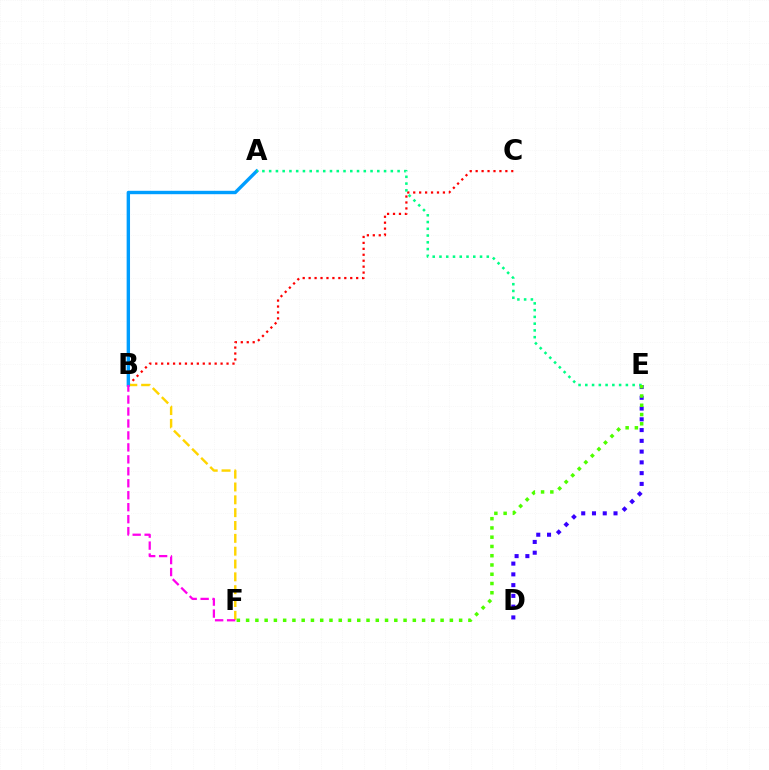{('D', 'E'): [{'color': '#3700ff', 'line_style': 'dotted', 'thickness': 2.92}], ('B', 'C'): [{'color': '#ff0000', 'line_style': 'dotted', 'thickness': 1.61}], ('B', 'F'): [{'color': '#ffd500', 'line_style': 'dashed', 'thickness': 1.74}, {'color': '#ff00ed', 'line_style': 'dashed', 'thickness': 1.62}], ('A', 'B'): [{'color': '#009eff', 'line_style': 'solid', 'thickness': 2.44}], ('A', 'E'): [{'color': '#00ff86', 'line_style': 'dotted', 'thickness': 1.84}], ('E', 'F'): [{'color': '#4fff00', 'line_style': 'dotted', 'thickness': 2.52}]}